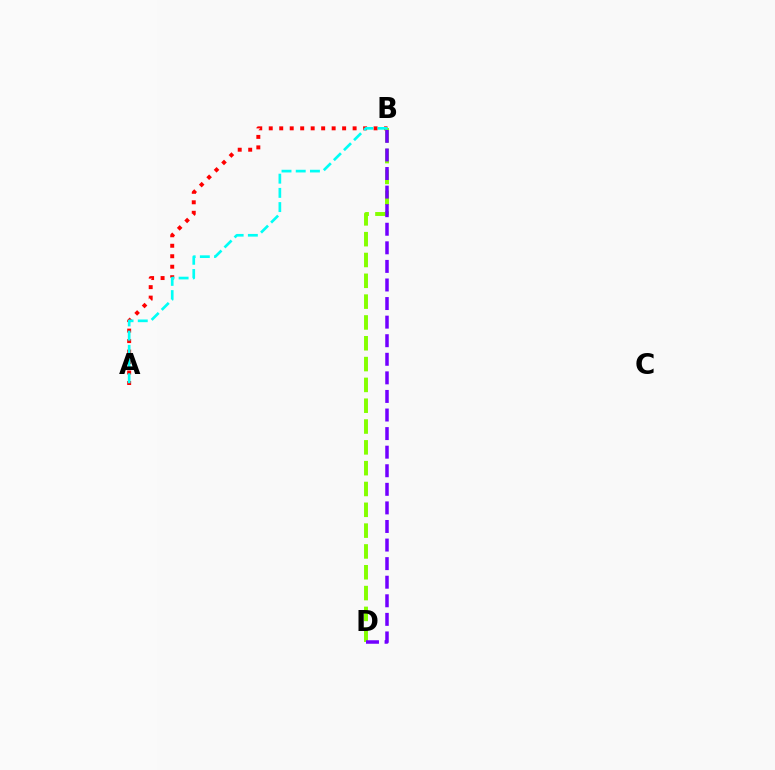{('A', 'B'): [{'color': '#ff0000', 'line_style': 'dotted', 'thickness': 2.85}, {'color': '#00fff6', 'line_style': 'dashed', 'thickness': 1.93}], ('B', 'D'): [{'color': '#84ff00', 'line_style': 'dashed', 'thickness': 2.83}, {'color': '#7200ff', 'line_style': 'dashed', 'thickness': 2.52}]}